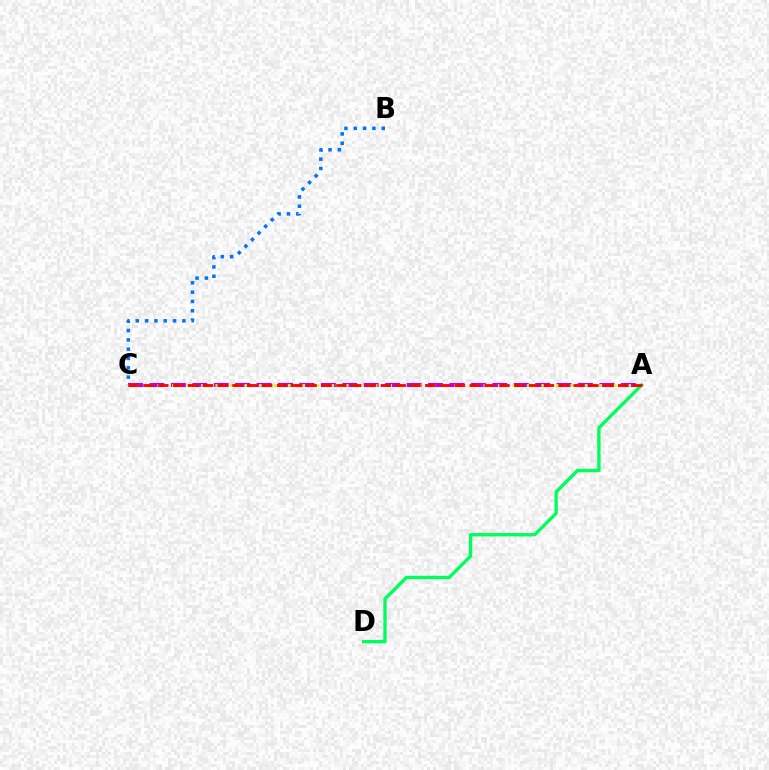{('A', 'C'): [{'color': '#b900ff', 'line_style': 'dashed', 'thickness': 2.91}, {'color': '#d1ff00', 'line_style': 'dotted', 'thickness': 1.97}, {'color': '#ff0000', 'line_style': 'dashed', 'thickness': 2.01}], ('A', 'D'): [{'color': '#00ff5c', 'line_style': 'solid', 'thickness': 2.42}], ('B', 'C'): [{'color': '#0074ff', 'line_style': 'dotted', 'thickness': 2.53}]}